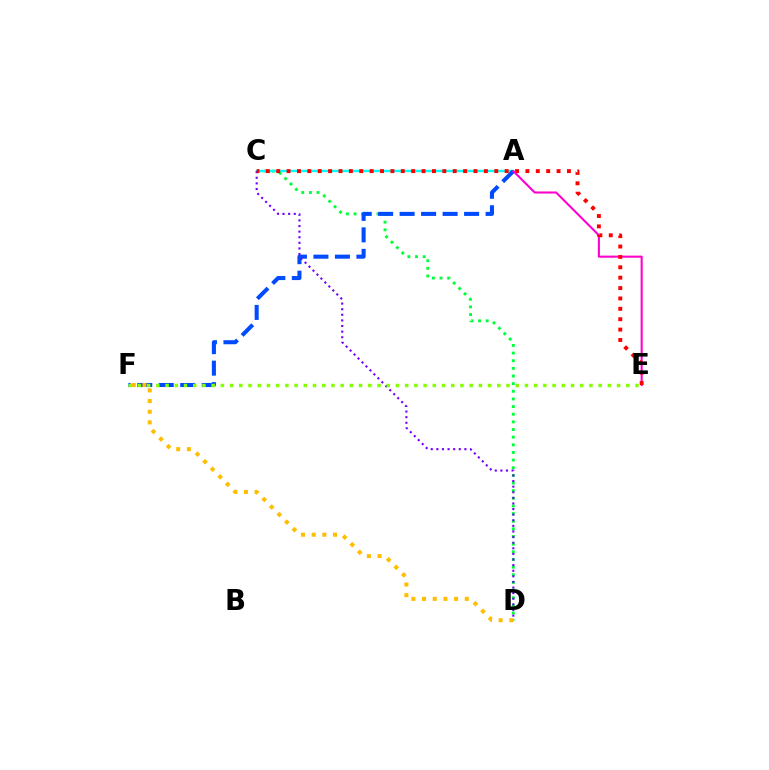{('C', 'D'): [{'color': '#00ff39', 'line_style': 'dotted', 'thickness': 2.08}, {'color': '#7200ff', 'line_style': 'dotted', 'thickness': 1.52}], ('A', 'C'): [{'color': '#00fff6', 'line_style': 'solid', 'thickness': 1.74}], ('A', 'F'): [{'color': '#004bff', 'line_style': 'dashed', 'thickness': 2.92}], ('A', 'E'): [{'color': '#ff00cf', 'line_style': 'solid', 'thickness': 1.5}], ('D', 'F'): [{'color': '#ffbd00', 'line_style': 'dotted', 'thickness': 2.9}], ('E', 'F'): [{'color': '#84ff00', 'line_style': 'dotted', 'thickness': 2.5}], ('C', 'E'): [{'color': '#ff0000', 'line_style': 'dotted', 'thickness': 2.82}]}